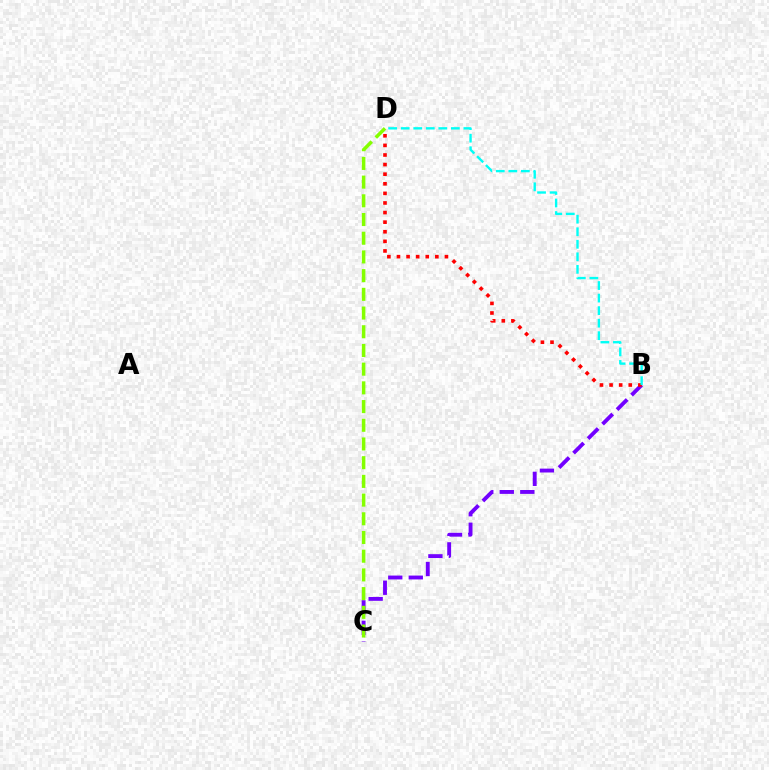{('B', 'C'): [{'color': '#7200ff', 'line_style': 'dashed', 'thickness': 2.79}], ('B', 'D'): [{'color': '#ff0000', 'line_style': 'dotted', 'thickness': 2.61}, {'color': '#00fff6', 'line_style': 'dashed', 'thickness': 1.7}], ('C', 'D'): [{'color': '#84ff00', 'line_style': 'dashed', 'thickness': 2.54}]}